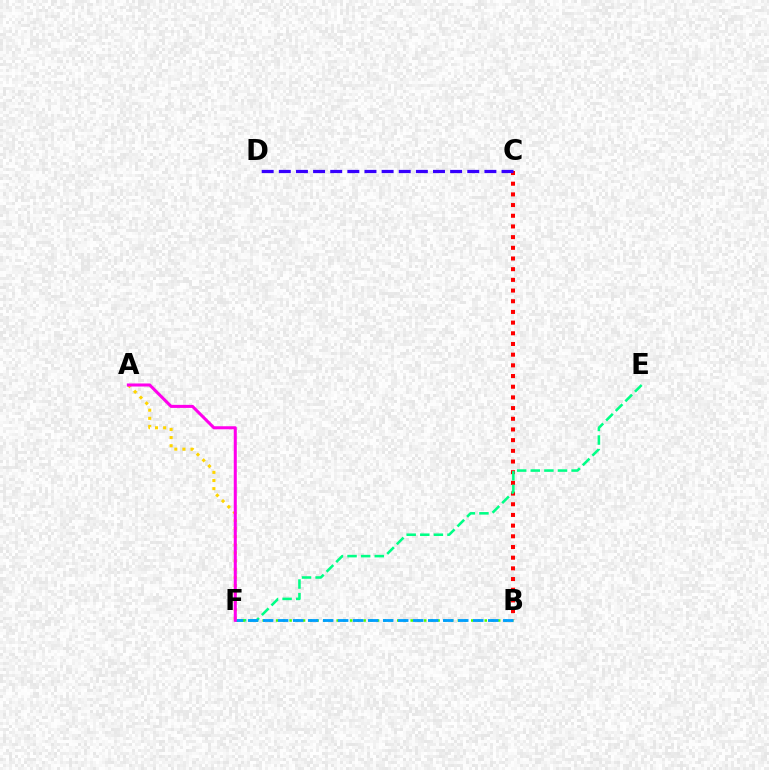{('B', 'C'): [{'color': '#ff0000', 'line_style': 'dotted', 'thickness': 2.9}], ('E', 'F'): [{'color': '#00ff86', 'line_style': 'dashed', 'thickness': 1.85}], ('B', 'F'): [{'color': '#4fff00', 'line_style': 'dotted', 'thickness': 1.83}, {'color': '#009eff', 'line_style': 'dashed', 'thickness': 2.04}], ('A', 'F'): [{'color': '#ffd500', 'line_style': 'dotted', 'thickness': 2.21}, {'color': '#ff00ed', 'line_style': 'solid', 'thickness': 2.19}], ('C', 'D'): [{'color': '#3700ff', 'line_style': 'dashed', 'thickness': 2.33}]}